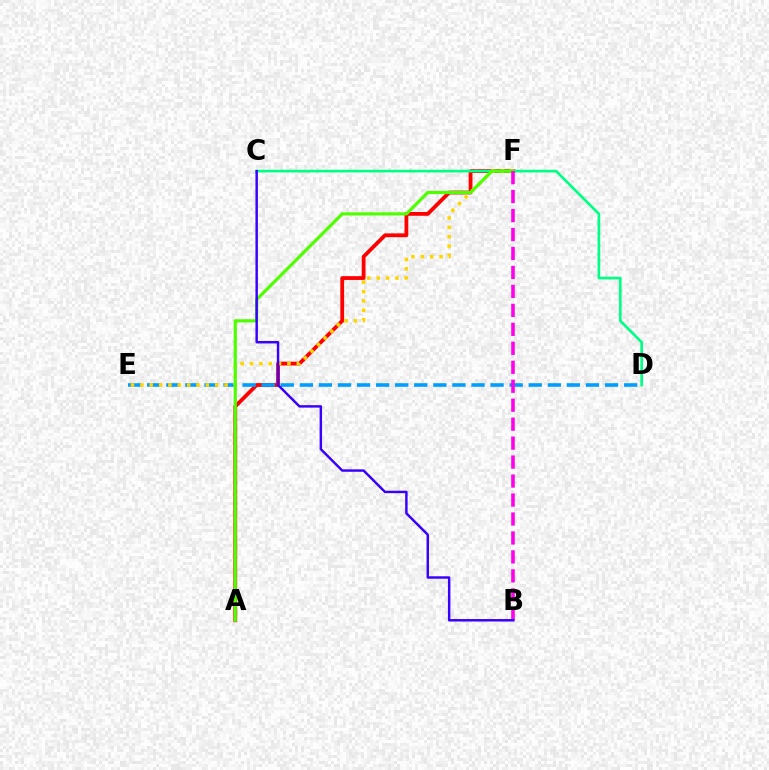{('A', 'F'): [{'color': '#ff0000', 'line_style': 'solid', 'thickness': 2.73}, {'color': '#4fff00', 'line_style': 'solid', 'thickness': 2.28}], ('C', 'D'): [{'color': '#00ff86', 'line_style': 'solid', 'thickness': 1.91}], ('D', 'E'): [{'color': '#009eff', 'line_style': 'dashed', 'thickness': 2.59}], ('E', 'F'): [{'color': '#ffd500', 'line_style': 'dotted', 'thickness': 2.54}], ('B', 'F'): [{'color': '#ff00ed', 'line_style': 'dashed', 'thickness': 2.58}], ('B', 'C'): [{'color': '#3700ff', 'line_style': 'solid', 'thickness': 1.77}]}